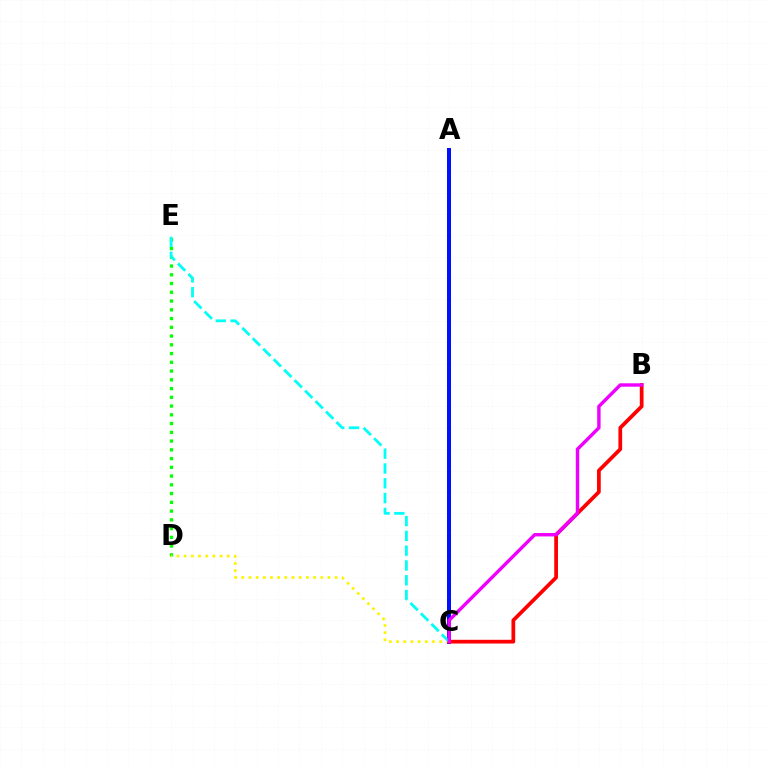{('D', 'E'): [{'color': '#08ff00', 'line_style': 'dotted', 'thickness': 2.38}], ('A', 'C'): [{'color': '#0010ff', 'line_style': 'solid', 'thickness': 2.88}], ('C', 'D'): [{'color': '#fcf500', 'line_style': 'dotted', 'thickness': 1.95}], ('B', 'C'): [{'color': '#ff0000', 'line_style': 'solid', 'thickness': 2.69}, {'color': '#ee00ff', 'line_style': 'solid', 'thickness': 2.45}], ('C', 'E'): [{'color': '#00fff6', 'line_style': 'dashed', 'thickness': 2.01}]}